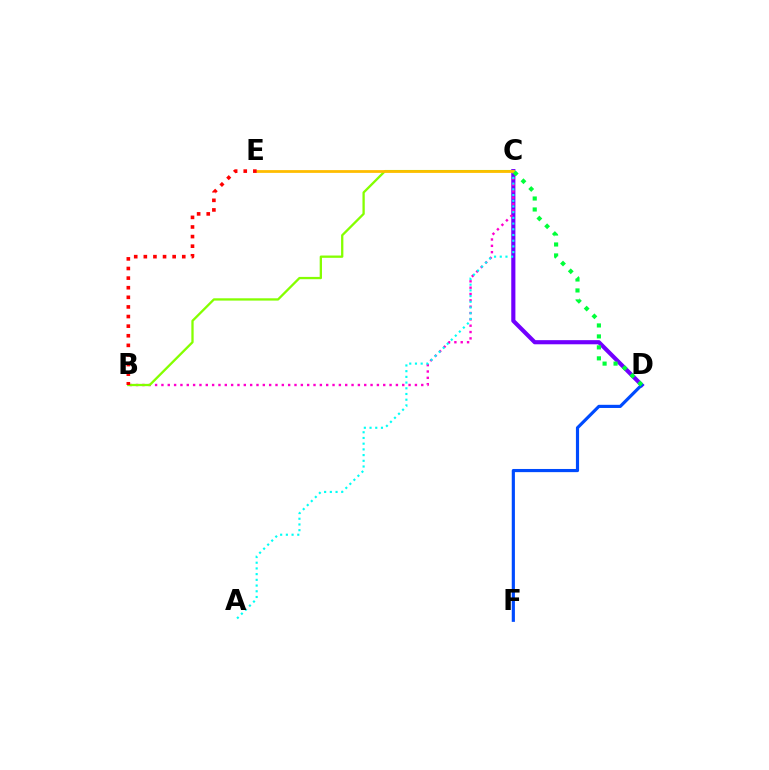{('C', 'D'): [{'color': '#7200ff', 'line_style': 'solid', 'thickness': 2.97}, {'color': '#00ff39', 'line_style': 'dotted', 'thickness': 2.98}], ('B', 'C'): [{'color': '#ff00cf', 'line_style': 'dotted', 'thickness': 1.72}, {'color': '#84ff00', 'line_style': 'solid', 'thickness': 1.66}], ('A', 'C'): [{'color': '#00fff6', 'line_style': 'dotted', 'thickness': 1.55}], ('D', 'F'): [{'color': '#004bff', 'line_style': 'solid', 'thickness': 2.28}], ('C', 'E'): [{'color': '#ffbd00', 'line_style': 'solid', 'thickness': 1.99}], ('B', 'E'): [{'color': '#ff0000', 'line_style': 'dotted', 'thickness': 2.61}]}